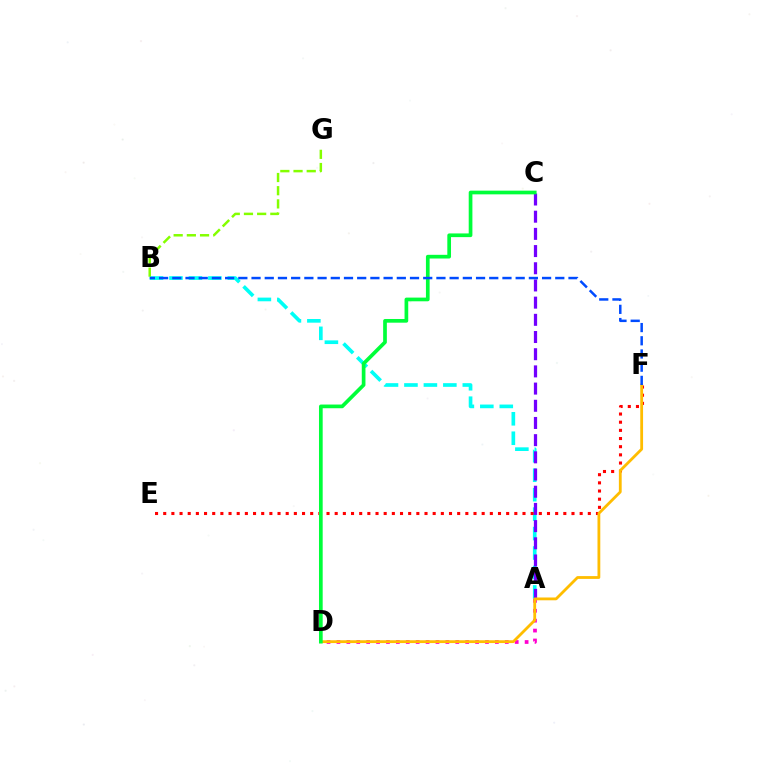{('A', 'B'): [{'color': '#00fff6', 'line_style': 'dashed', 'thickness': 2.64}], ('E', 'F'): [{'color': '#ff0000', 'line_style': 'dotted', 'thickness': 2.22}], ('A', 'C'): [{'color': '#7200ff', 'line_style': 'dashed', 'thickness': 2.34}], ('A', 'D'): [{'color': '#ff00cf', 'line_style': 'dotted', 'thickness': 2.69}], ('B', 'G'): [{'color': '#84ff00', 'line_style': 'dashed', 'thickness': 1.79}], ('D', 'F'): [{'color': '#ffbd00', 'line_style': 'solid', 'thickness': 2.02}], ('C', 'D'): [{'color': '#00ff39', 'line_style': 'solid', 'thickness': 2.66}], ('B', 'F'): [{'color': '#004bff', 'line_style': 'dashed', 'thickness': 1.79}]}